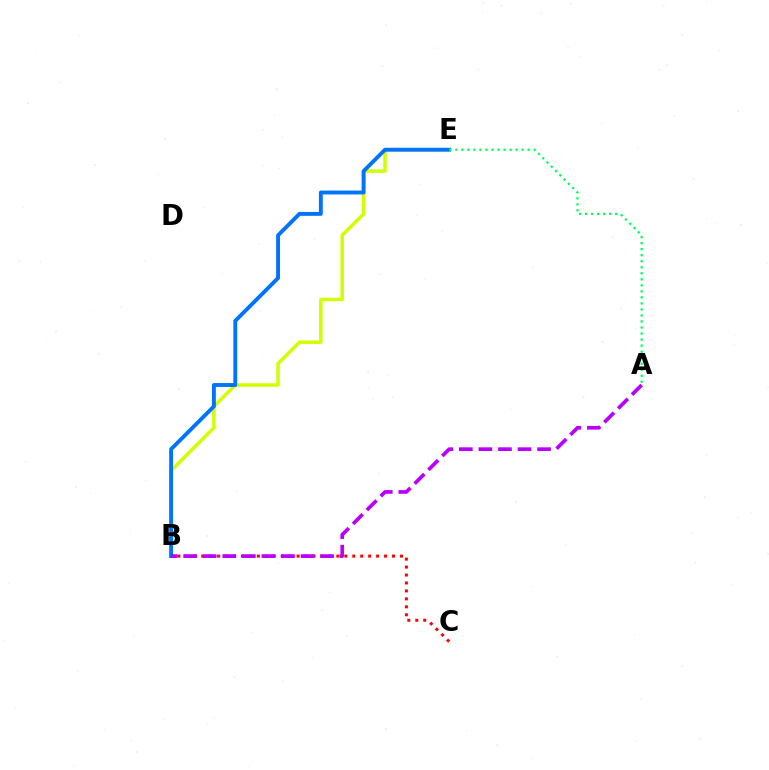{('B', 'E'): [{'color': '#d1ff00', 'line_style': 'solid', 'thickness': 2.52}, {'color': '#0074ff', 'line_style': 'solid', 'thickness': 2.8}], ('B', 'C'): [{'color': '#ff0000', 'line_style': 'dotted', 'thickness': 2.16}], ('A', 'B'): [{'color': '#b900ff', 'line_style': 'dashed', 'thickness': 2.66}], ('A', 'E'): [{'color': '#00ff5c', 'line_style': 'dotted', 'thickness': 1.64}]}